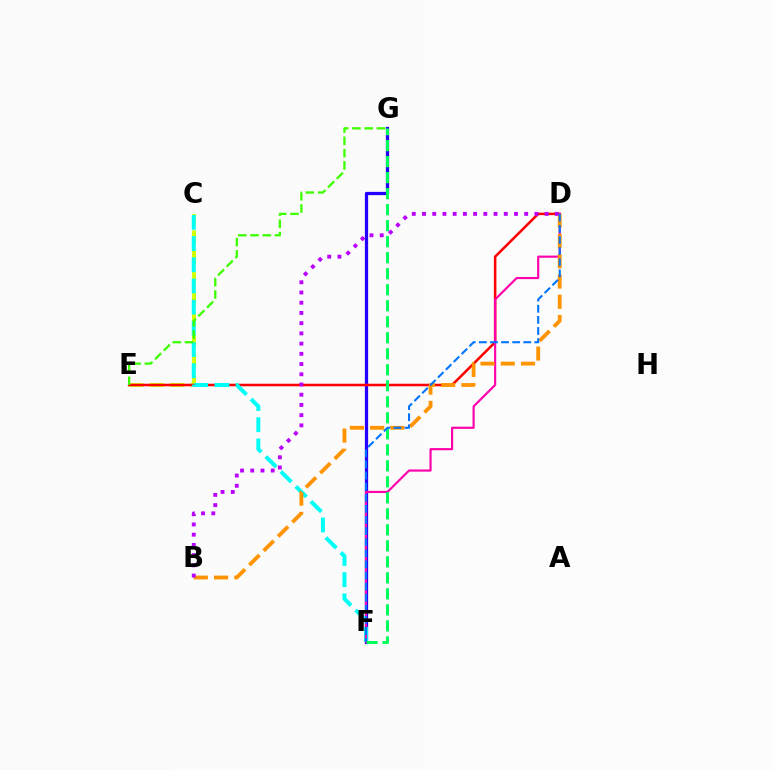{('F', 'G'): [{'color': '#2500ff', 'line_style': 'solid', 'thickness': 2.34}, {'color': '#00ff5c', 'line_style': 'dashed', 'thickness': 2.17}], ('C', 'E'): [{'color': '#d1ff00', 'line_style': 'dashed', 'thickness': 2.79}], ('D', 'E'): [{'color': '#ff0000', 'line_style': 'solid', 'thickness': 1.83}], ('C', 'F'): [{'color': '#00fff6', 'line_style': 'dashed', 'thickness': 2.88}], ('D', 'F'): [{'color': '#ff00ac', 'line_style': 'solid', 'thickness': 1.55}, {'color': '#0074ff', 'line_style': 'dashed', 'thickness': 1.51}], ('B', 'D'): [{'color': '#ff9400', 'line_style': 'dashed', 'thickness': 2.75}, {'color': '#b900ff', 'line_style': 'dotted', 'thickness': 2.78}], ('E', 'G'): [{'color': '#3dff00', 'line_style': 'dashed', 'thickness': 1.67}]}